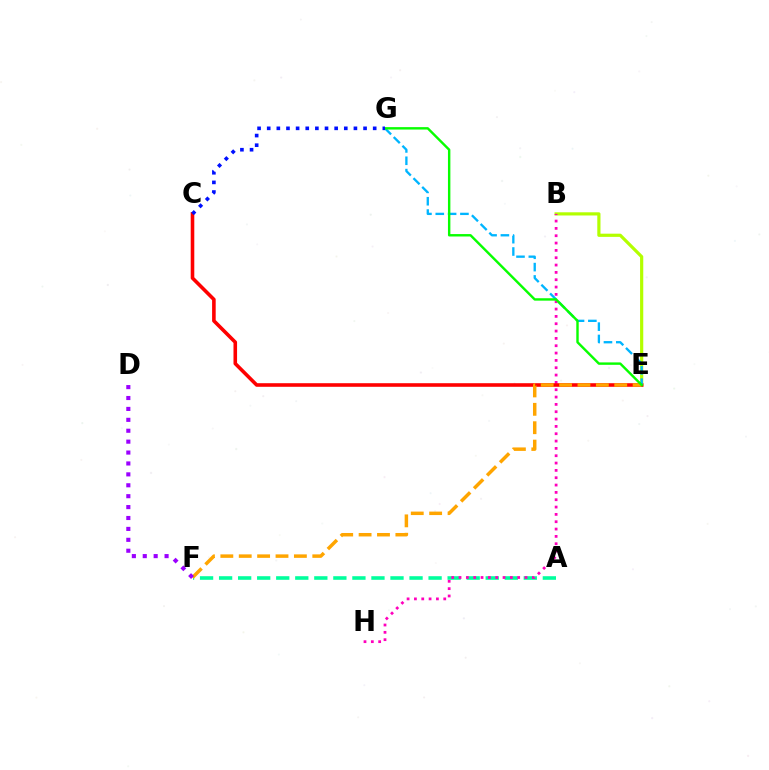{('A', 'F'): [{'color': '#00ff9d', 'line_style': 'dashed', 'thickness': 2.59}], ('B', 'E'): [{'color': '#b3ff00', 'line_style': 'solid', 'thickness': 2.3}], ('B', 'H'): [{'color': '#ff00bd', 'line_style': 'dotted', 'thickness': 1.99}], ('C', 'E'): [{'color': '#ff0000', 'line_style': 'solid', 'thickness': 2.58}], ('E', 'F'): [{'color': '#ffa500', 'line_style': 'dashed', 'thickness': 2.5}], ('D', 'F'): [{'color': '#9b00ff', 'line_style': 'dotted', 'thickness': 2.96}], ('E', 'G'): [{'color': '#00b5ff', 'line_style': 'dashed', 'thickness': 1.68}, {'color': '#08ff00', 'line_style': 'solid', 'thickness': 1.74}], ('C', 'G'): [{'color': '#0010ff', 'line_style': 'dotted', 'thickness': 2.62}]}